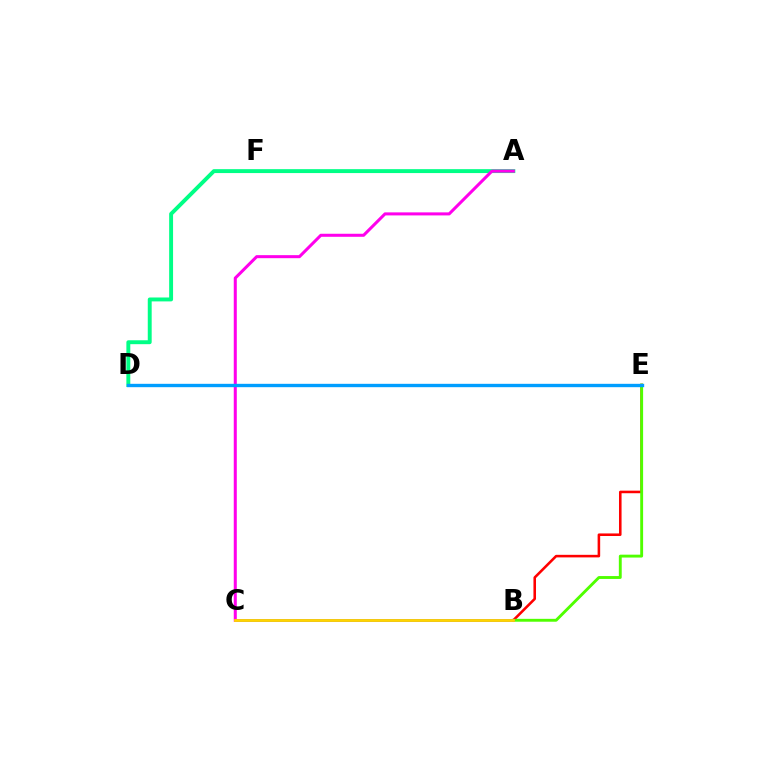{('A', 'D'): [{'color': '#00ff86', 'line_style': 'solid', 'thickness': 2.82}], ('B', 'E'): [{'color': '#ff0000', 'line_style': 'solid', 'thickness': 1.85}, {'color': '#4fff00', 'line_style': 'solid', 'thickness': 2.08}], ('B', 'C'): [{'color': '#3700ff', 'line_style': 'solid', 'thickness': 1.83}, {'color': '#ffd500', 'line_style': 'solid', 'thickness': 2.04}], ('A', 'C'): [{'color': '#ff00ed', 'line_style': 'solid', 'thickness': 2.18}], ('D', 'E'): [{'color': '#009eff', 'line_style': 'solid', 'thickness': 2.42}]}